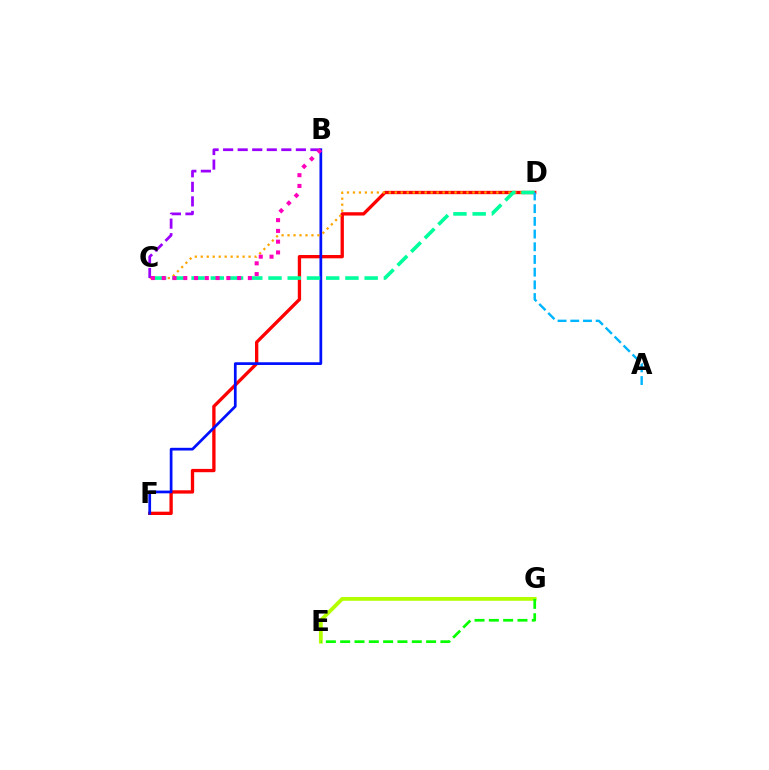{('D', 'F'): [{'color': '#ff0000', 'line_style': 'solid', 'thickness': 2.39}], ('B', 'F'): [{'color': '#0010ff', 'line_style': 'solid', 'thickness': 1.96}], ('E', 'G'): [{'color': '#b3ff00', 'line_style': 'solid', 'thickness': 2.73}, {'color': '#08ff00', 'line_style': 'dashed', 'thickness': 1.95}], ('C', 'D'): [{'color': '#ffa500', 'line_style': 'dotted', 'thickness': 1.62}, {'color': '#00ff9d', 'line_style': 'dashed', 'thickness': 2.61}], ('B', 'C'): [{'color': '#9b00ff', 'line_style': 'dashed', 'thickness': 1.98}, {'color': '#ff00bd', 'line_style': 'dotted', 'thickness': 2.92}], ('A', 'D'): [{'color': '#00b5ff', 'line_style': 'dashed', 'thickness': 1.73}]}